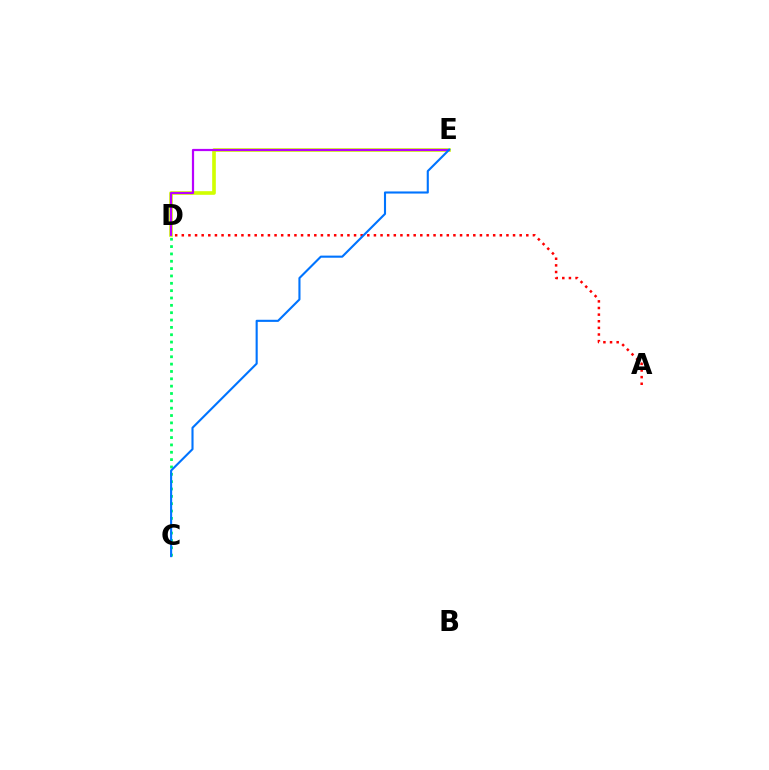{('D', 'E'): [{'color': '#d1ff00', 'line_style': 'solid', 'thickness': 2.62}, {'color': '#b900ff', 'line_style': 'solid', 'thickness': 1.59}], ('C', 'D'): [{'color': '#00ff5c', 'line_style': 'dotted', 'thickness': 2.0}], ('A', 'D'): [{'color': '#ff0000', 'line_style': 'dotted', 'thickness': 1.8}], ('C', 'E'): [{'color': '#0074ff', 'line_style': 'solid', 'thickness': 1.52}]}